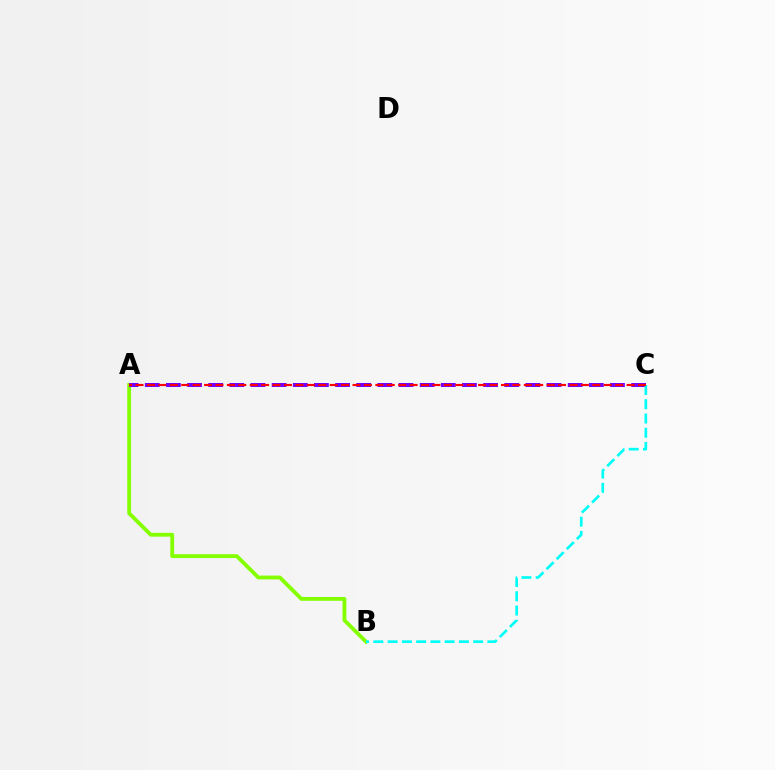{('A', 'B'): [{'color': '#84ff00', 'line_style': 'solid', 'thickness': 2.75}], ('A', 'C'): [{'color': '#7200ff', 'line_style': 'dashed', 'thickness': 2.87}, {'color': '#ff0000', 'line_style': 'dashed', 'thickness': 1.55}], ('B', 'C'): [{'color': '#00fff6', 'line_style': 'dashed', 'thickness': 1.94}]}